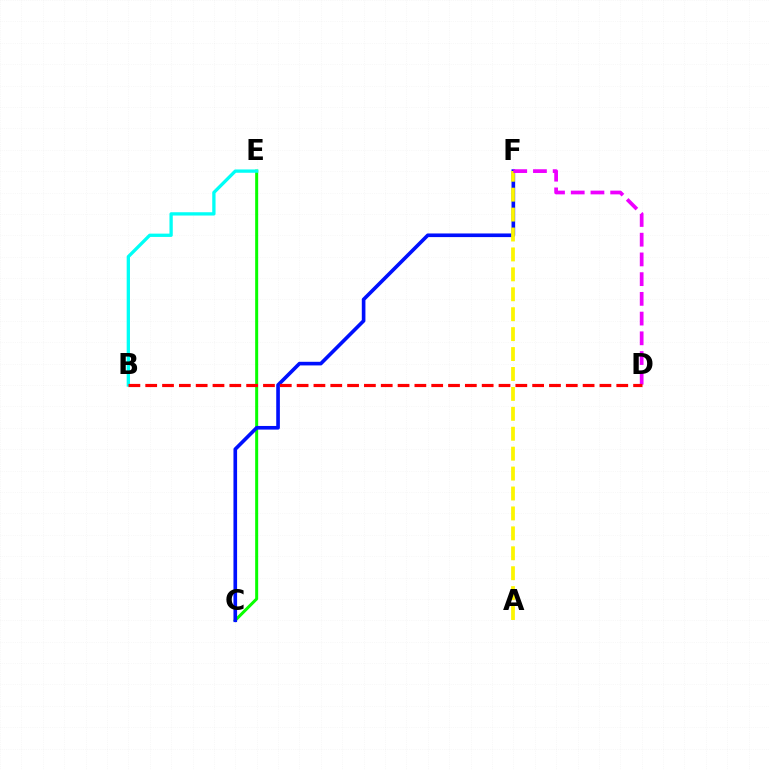{('C', 'E'): [{'color': '#08ff00', 'line_style': 'solid', 'thickness': 2.16}], ('C', 'F'): [{'color': '#0010ff', 'line_style': 'solid', 'thickness': 2.61}], ('A', 'F'): [{'color': '#fcf500', 'line_style': 'dashed', 'thickness': 2.71}], ('B', 'E'): [{'color': '#00fff6', 'line_style': 'solid', 'thickness': 2.38}], ('D', 'F'): [{'color': '#ee00ff', 'line_style': 'dashed', 'thickness': 2.68}], ('B', 'D'): [{'color': '#ff0000', 'line_style': 'dashed', 'thickness': 2.29}]}